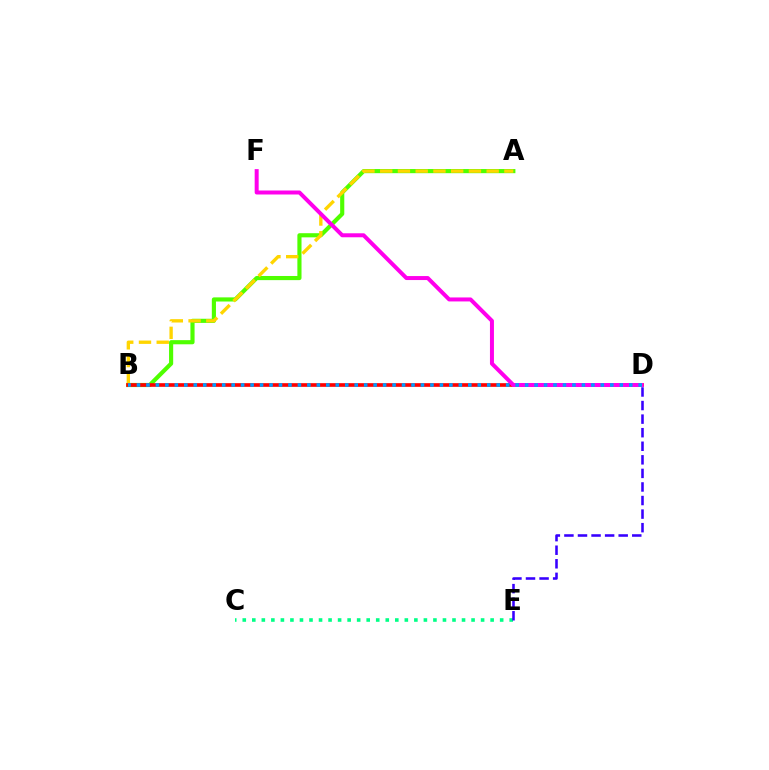{('A', 'B'): [{'color': '#4fff00', 'line_style': 'solid', 'thickness': 2.98}, {'color': '#ffd500', 'line_style': 'dashed', 'thickness': 2.41}], ('C', 'E'): [{'color': '#00ff86', 'line_style': 'dotted', 'thickness': 2.59}], ('B', 'D'): [{'color': '#ff0000', 'line_style': 'solid', 'thickness': 2.64}, {'color': '#009eff', 'line_style': 'dotted', 'thickness': 2.57}], ('D', 'E'): [{'color': '#3700ff', 'line_style': 'dashed', 'thickness': 1.84}], ('D', 'F'): [{'color': '#ff00ed', 'line_style': 'solid', 'thickness': 2.87}]}